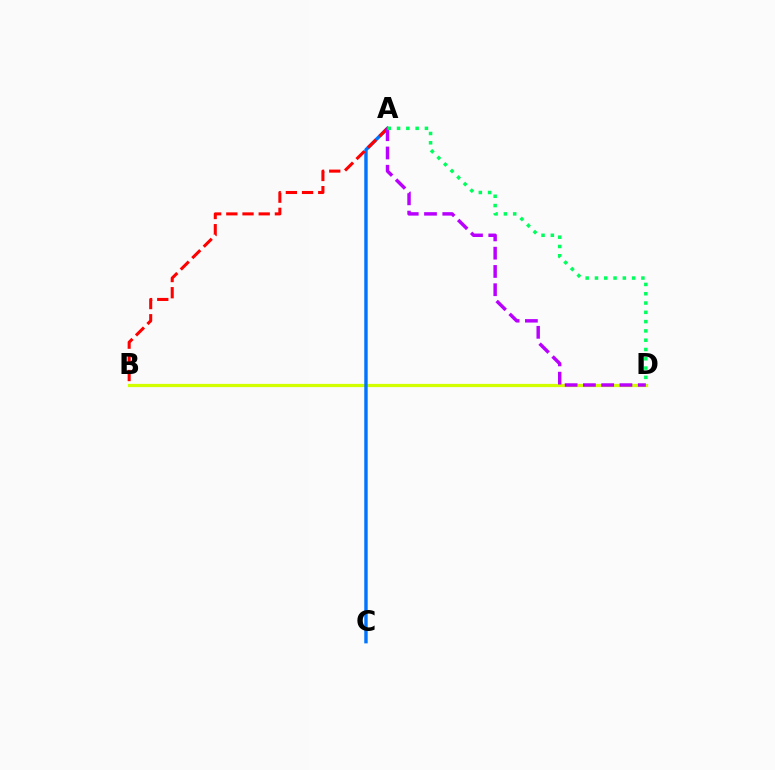{('B', 'D'): [{'color': '#d1ff00', 'line_style': 'solid', 'thickness': 2.32}], ('A', 'C'): [{'color': '#0074ff', 'line_style': 'solid', 'thickness': 2.45}], ('A', 'B'): [{'color': '#ff0000', 'line_style': 'dashed', 'thickness': 2.2}], ('A', 'D'): [{'color': '#b900ff', 'line_style': 'dashed', 'thickness': 2.48}, {'color': '#00ff5c', 'line_style': 'dotted', 'thickness': 2.52}]}